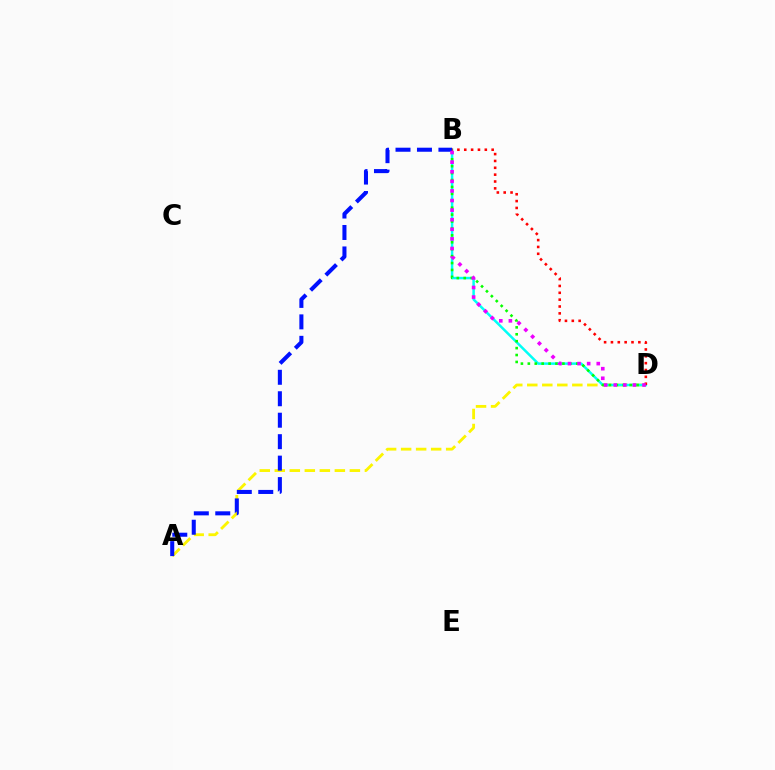{('A', 'D'): [{'color': '#fcf500', 'line_style': 'dashed', 'thickness': 2.04}], ('B', 'D'): [{'color': '#00fff6', 'line_style': 'solid', 'thickness': 1.79}, {'color': '#08ff00', 'line_style': 'dotted', 'thickness': 1.88}, {'color': '#ff0000', 'line_style': 'dotted', 'thickness': 1.86}, {'color': '#ee00ff', 'line_style': 'dotted', 'thickness': 2.61}], ('A', 'B'): [{'color': '#0010ff', 'line_style': 'dashed', 'thickness': 2.92}]}